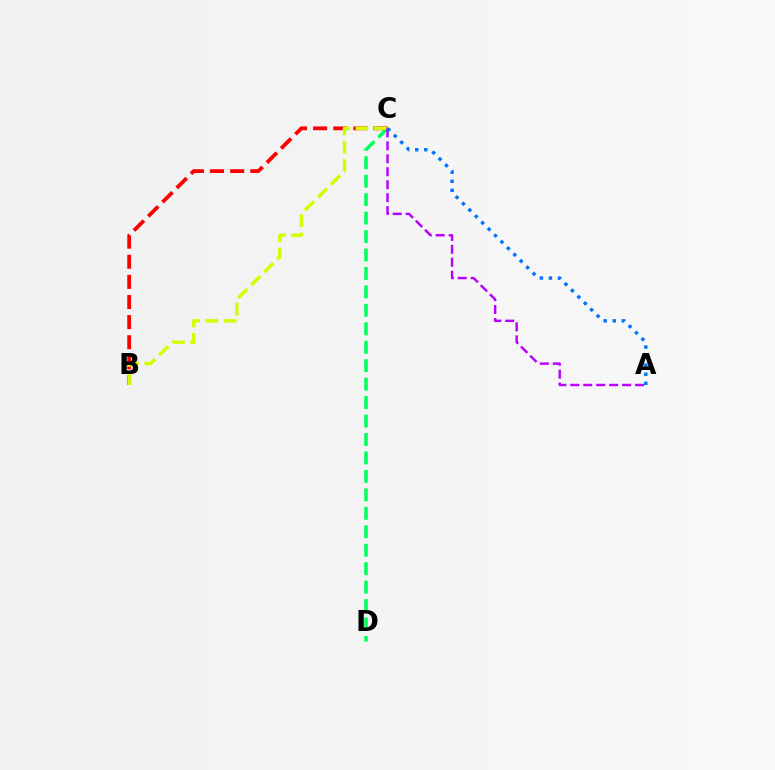{('C', 'D'): [{'color': '#00ff5c', 'line_style': 'dashed', 'thickness': 2.51}], ('B', 'C'): [{'color': '#ff0000', 'line_style': 'dashed', 'thickness': 2.73}, {'color': '#d1ff00', 'line_style': 'dashed', 'thickness': 2.48}], ('A', 'C'): [{'color': '#b900ff', 'line_style': 'dashed', 'thickness': 1.76}, {'color': '#0074ff', 'line_style': 'dotted', 'thickness': 2.46}]}